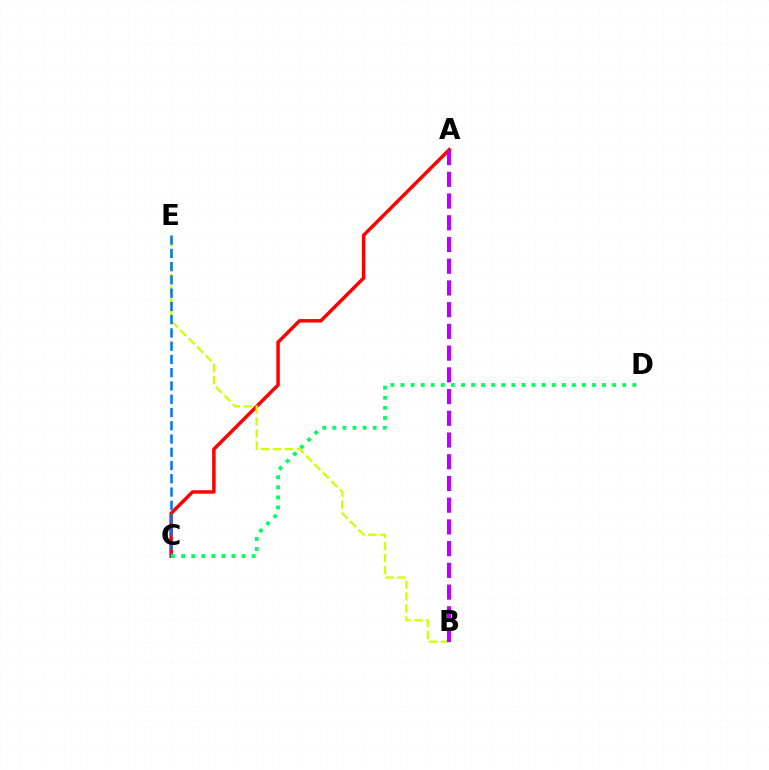{('A', 'C'): [{'color': '#ff0000', 'line_style': 'solid', 'thickness': 2.51}], ('B', 'E'): [{'color': '#d1ff00', 'line_style': 'dashed', 'thickness': 1.63}], ('A', 'B'): [{'color': '#b900ff', 'line_style': 'dashed', 'thickness': 2.95}], ('C', 'E'): [{'color': '#0074ff', 'line_style': 'dashed', 'thickness': 1.8}], ('C', 'D'): [{'color': '#00ff5c', 'line_style': 'dotted', 'thickness': 2.74}]}